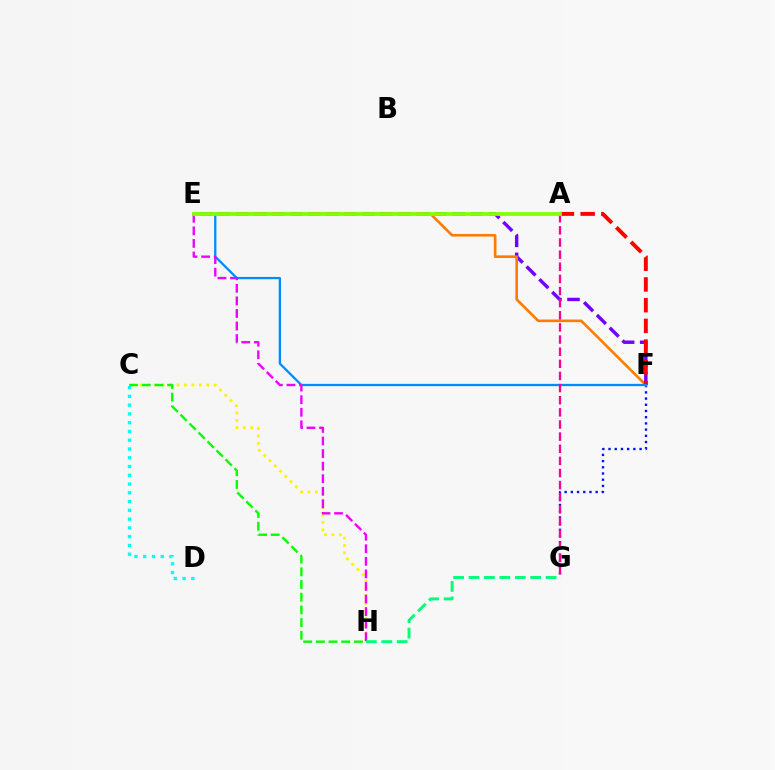{('F', 'G'): [{'color': '#0010ff', 'line_style': 'dotted', 'thickness': 1.69}], ('E', 'F'): [{'color': '#7200ff', 'line_style': 'dashed', 'thickness': 2.45}, {'color': '#ff7c00', 'line_style': 'solid', 'thickness': 1.89}, {'color': '#008cff', 'line_style': 'solid', 'thickness': 1.64}], ('C', 'H'): [{'color': '#fcf500', 'line_style': 'dotted', 'thickness': 2.01}, {'color': '#08ff00', 'line_style': 'dashed', 'thickness': 1.72}], ('A', 'F'): [{'color': '#ff0000', 'line_style': 'dashed', 'thickness': 2.81}], ('A', 'G'): [{'color': '#ff0094', 'line_style': 'dashed', 'thickness': 1.65}], ('C', 'D'): [{'color': '#00fff6', 'line_style': 'dotted', 'thickness': 2.38}], ('E', 'H'): [{'color': '#ee00ff', 'line_style': 'dashed', 'thickness': 1.71}], ('G', 'H'): [{'color': '#00ff74', 'line_style': 'dashed', 'thickness': 2.1}], ('A', 'E'): [{'color': '#84ff00', 'line_style': 'solid', 'thickness': 2.71}]}